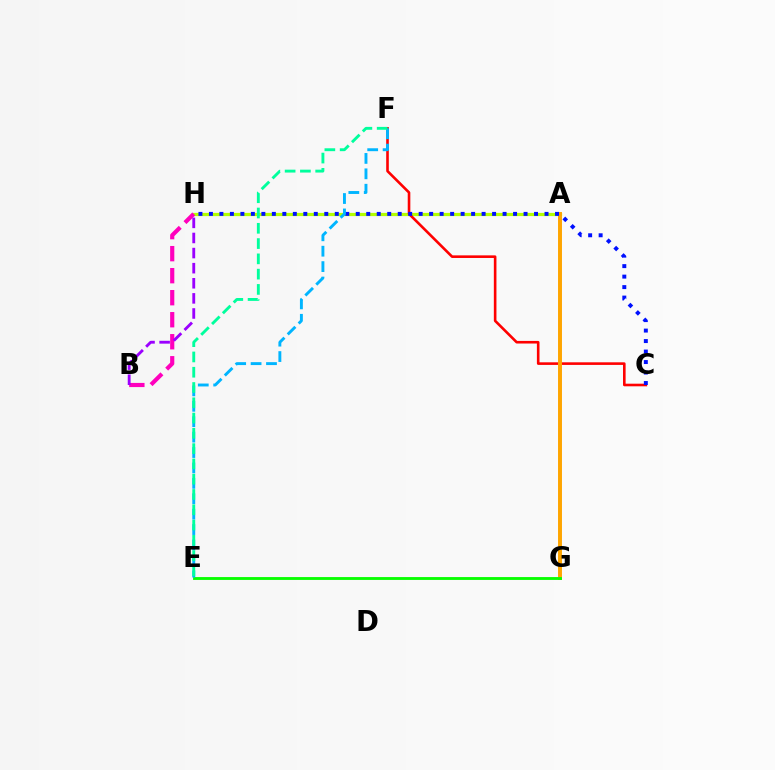{('A', 'H'): [{'color': '#b3ff00', 'line_style': 'solid', 'thickness': 2.31}], ('C', 'F'): [{'color': '#ff0000', 'line_style': 'solid', 'thickness': 1.88}], ('A', 'G'): [{'color': '#ffa500', 'line_style': 'solid', 'thickness': 2.84}], ('E', 'G'): [{'color': '#08ff00', 'line_style': 'solid', 'thickness': 2.05}], ('C', 'H'): [{'color': '#0010ff', 'line_style': 'dotted', 'thickness': 2.85}], ('B', 'H'): [{'color': '#ff00bd', 'line_style': 'dashed', 'thickness': 2.99}, {'color': '#9b00ff', 'line_style': 'dashed', 'thickness': 2.05}], ('E', 'F'): [{'color': '#00b5ff', 'line_style': 'dashed', 'thickness': 2.09}, {'color': '#00ff9d', 'line_style': 'dashed', 'thickness': 2.08}]}